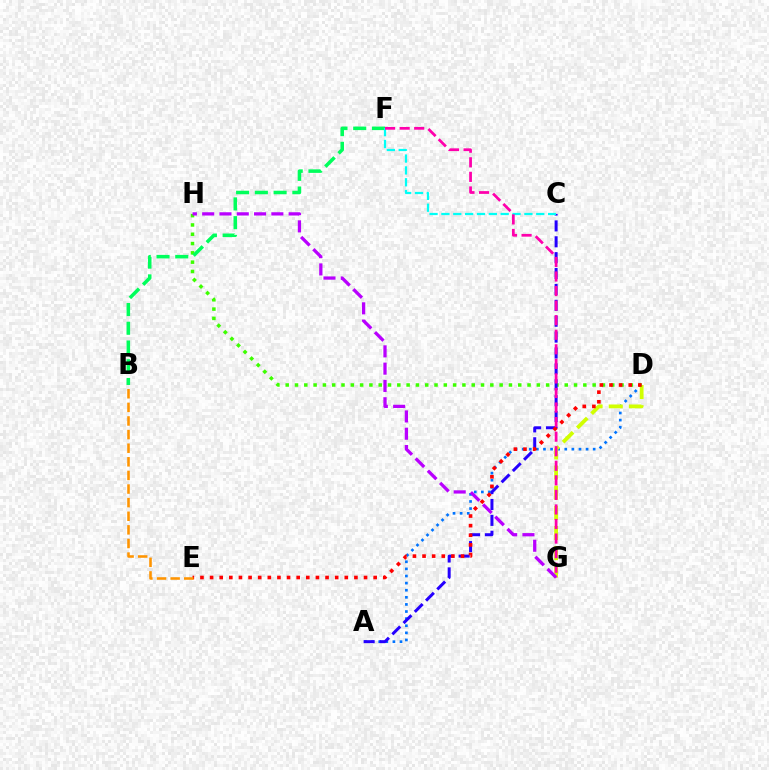{('A', 'D'): [{'color': '#0074ff', 'line_style': 'dotted', 'thickness': 1.93}], ('D', 'G'): [{'color': '#d1ff00', 'line_style': 'dashed', 'thickness': 2.74}], ('D', 'H'): [{'color': '#3dff00', 'line_style': 'dotted', 'thickness': 2.53}], ('A', 'C'): [{'color': '#2500ff', 'line_style': 'dashed', 'thickness': 2.16}], ('D', 'E'): [{'color': '#ff0000', 'line_style': 'dotted', 'thickness': 2.61}], ('B', 'F'): [{'color': '#00ff5c', 'line_style': 'dashed', 'thickness': 2.55}], ('G', 'H'): [{'color': '#b900ff', 'line_style': 'dashed', 'thickness': 2.35}], ('C', 'F'): [{'color': '#00fff6', 'line_style': 'dashed', 'thickness': 1.61}], ('F', 'G'): [{'color': '#ff00ac', 'line_style': 'dashed', 'thickness': 1.98}], ('B', 'E'): [{'color': '#ff9400', 'line_style': 'dashed', 'thickness': 1.85}]}